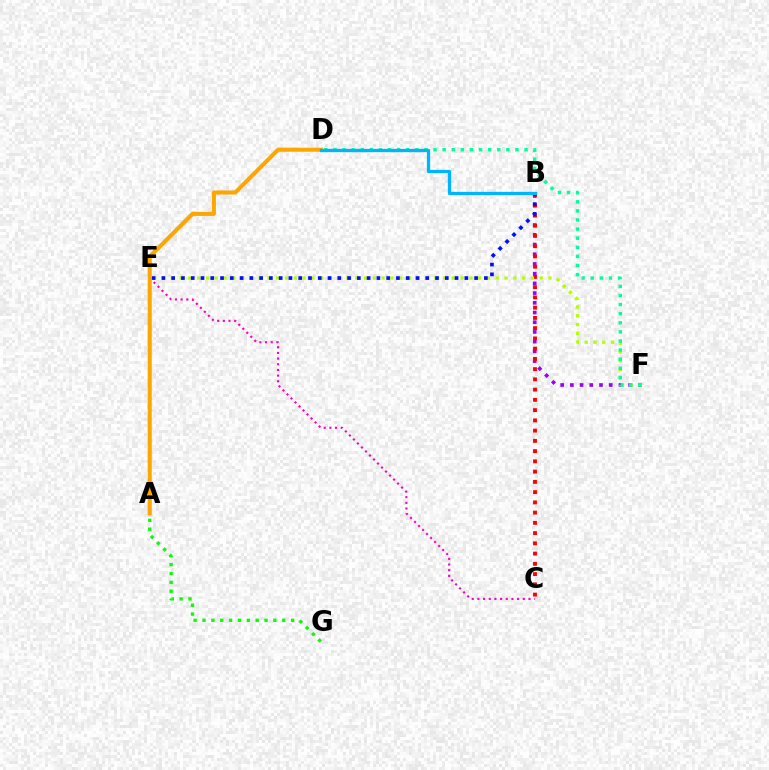{('C', 'E'): [{'color': '#ff00bd', 'line_style': 'dotted', 'thickness': 1.54}], ('B', 'F'): [{'color': '#9b00ff', 'line_style': 'dotted', 'thickness': 2.64}], ('B', 'C'): [{'color': '#ff0000', 'line_style': 'dotted', 'thickness': 2.78}], ('A', 'G'): [{'color': '#08ff00', 'line_style': 'dotted', 'thickness': 2.41}], ('E', 'F'): [{'color': '#b3ff00', 'line_style': 'dotted', 'thickness': 2.39}], ('B', 'E'): [{'color': '#0010ff', 'line_style': 'dotted', 'thickness': 2.66}], ('A', 'D'): [{'color': '#ffa500', 'line_style': 'solid', 'thickness': 2.92}], ('D', 'F'): [{'color': '#00ff9d', 'line_style': 'dotted', 'thickness': 2.47}], ('B', 'D'): [{'color': '#00b5ff', 'line_style': 'solid', 'thickness': 2.37}]}